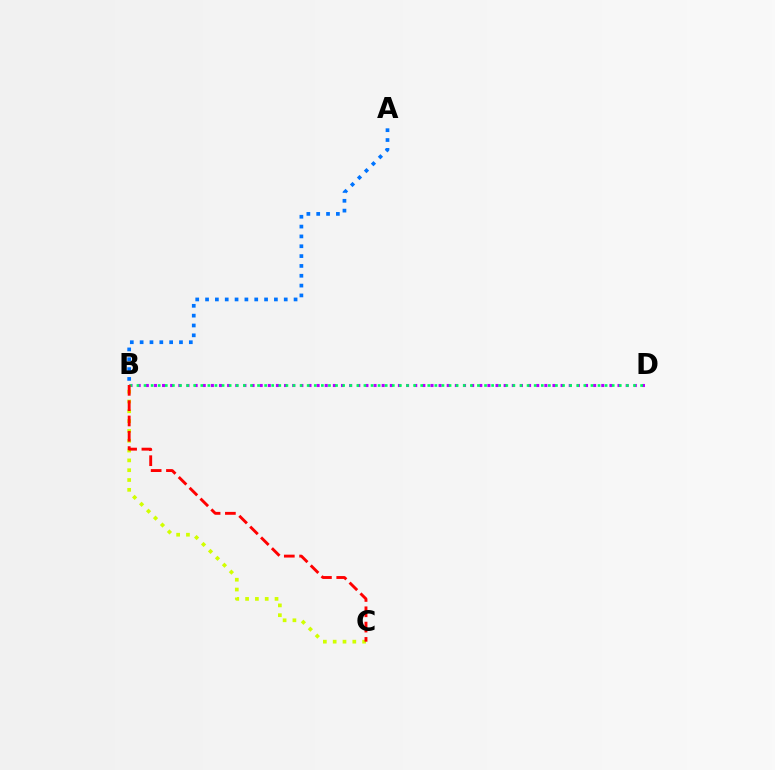{('B', 'C'): [{'color': '#d1ff00', 'line_style': 'dotted', 'thickness': 2.67}, {'color': '#ff0000', 'line_style': 'dashed', 'thickness': 2.08}], ('B', 'D'): [{'color': '#b900ff', 'line_style': 'dotted', 'thickness': 2.21}, {'color': '#00ff5c', 'line_style': 'dotted', 'thickness': 1.93}], ('A', 'B'): [{'color': '#0074ff', 'line_style': 'dotted', 'thickness': 2.67}]}